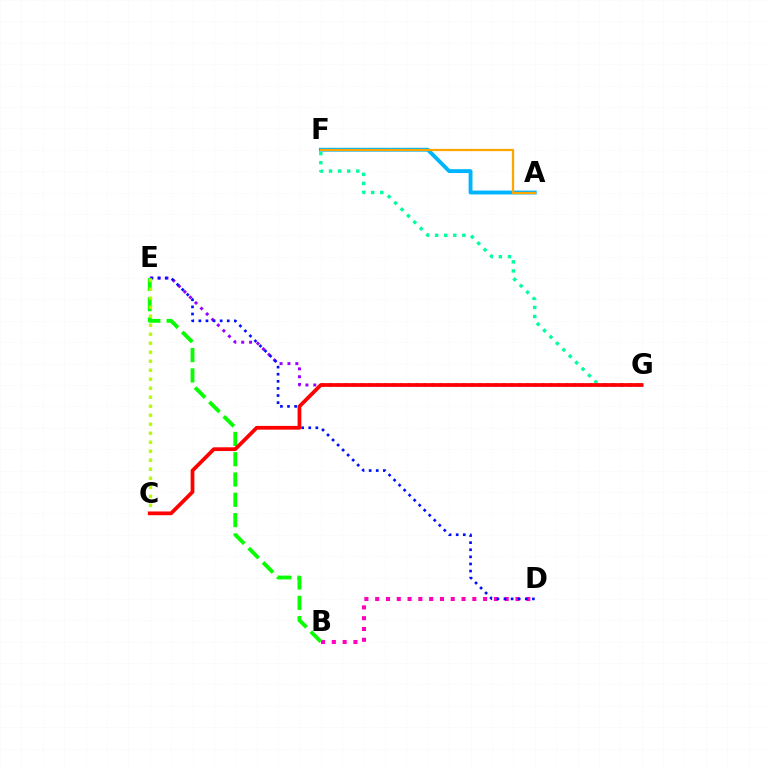{('F', 'G'): [{'color': '#00ff9d', 'line_style': 'dotted', 'thickness': 2.47}], ('B', 'D'): [{'color': '#ff00bd', 'line_style': 'dotted', 'thickness': 2.93}], ('E', 'G'): [{'color': '#9b00ff', 'line_style': 'dotted', 'thickness': 2.14}], ('D', 'E'): [{'color': '#0010ff', 'line_style': 'dotted', 'thickness': 1.93}], ('B', 'E'): [{'color': '#08ff00', 'line_style': 'dashed', 'thickness': 2.76}], ('C', 'E'): [{'color': '#b3ff00', 'line_style': 'dotted', 'thickness': 2.45}], ('A', 'F'): [{'color': '#00b5ff', 'line_style': 'solid', 'thickness': 2.78}, {'color': '#ffa500', 'line_style': 'solid', 'thickness': 1.62}], ('C', 'G'): [{'color': '#ff0000', 'line_style': 'solid', 'thickness': 2.69}]}